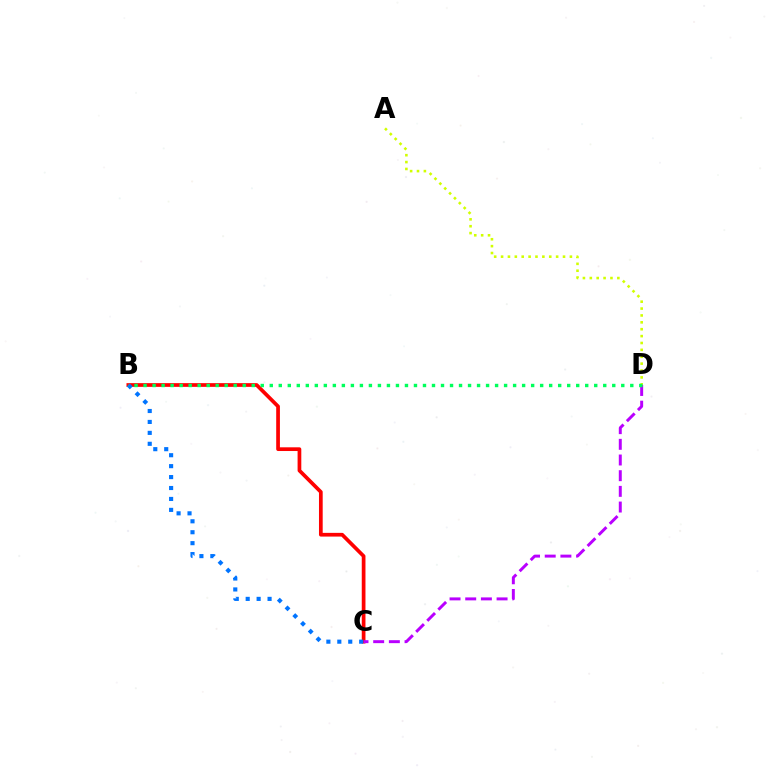{('B', 'C'): [{'color': '#ff0000', 'line_style': 'solid', 'thickness': 2.67}, {'color': '#0074ff', 'line_style': 'dotted', 'thickness': 2.97}], ('C', 'D'): [{'color': '#b900ff', 'line_style': 'dashed', 'thickness': 2.13}], ('A', 'D'): [{'color': '#d1ff00', 'line_style': 'dotted', 'thickness': 1.87}], ('B', 'D'): [{'color': '#00ff5c', 'line_style': 'dotted', 'thickness': 2.45}]}